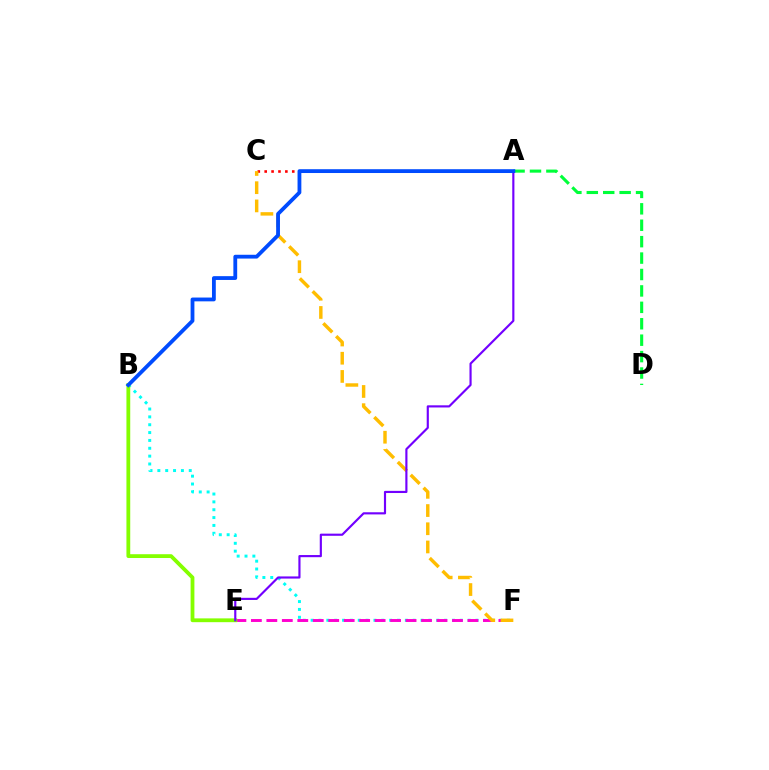{('B', 'F'): [{'color': '#00fff6', 'line_style': 'dotted', 'thickness': 2.13}], ('A', 'D'): [{'color': '#00ff39', 'line_style': 'dashed', 'thickness': 2.23}], ('E', 'F'): [{'color': '#ff00cf', 'line_style': 'dashed', 'thickness': 2.1}], ('A', 'C'): [{'color': '#ff0000', 'line_style': 'dotted', 'thickness': 1.87}], ('C', 'F'): [{'color': '#ffbd00', 'line_style': 'dashed', 'thickness': 2.47}], ('B', 'E'): [{'color': '#84ff00', 'line_style': 'solid', 'thickness': 2.73}], ('A', 'E'): [{'color': '#7200ff', 'line_style': 'solid', 'thickness': 1.55}], ('A', 'B'): [{'color': '#004bff', 'line_style': 'solid', 'thickness': 2.74}]}